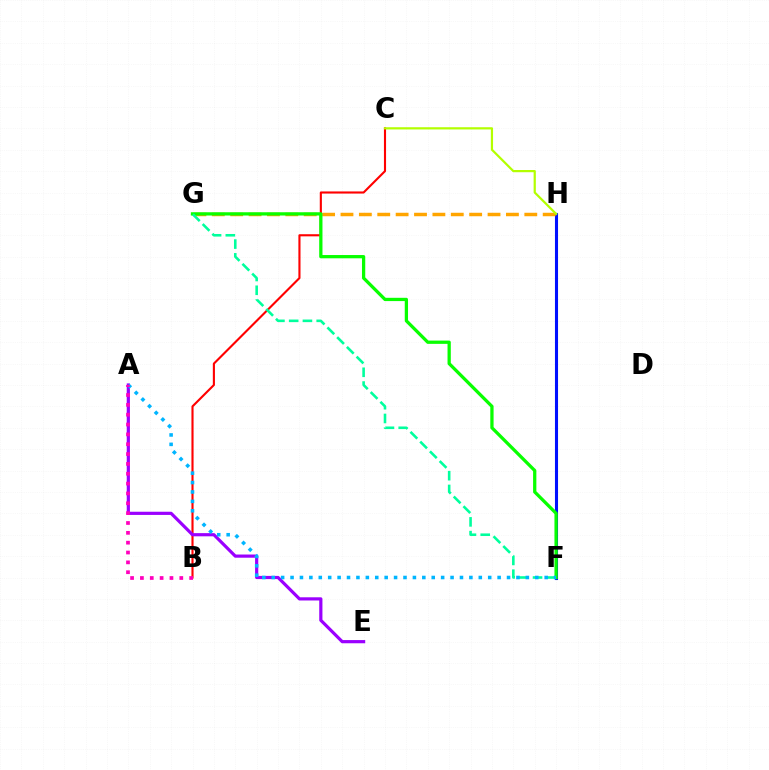{('F', 'H'): [{'color': '#0010ff', 'line_style': 'solid', 'thickness': 2.21}], ('G', 'H'): [{'color': '#ffa500', 'line_style': 'dashed', 'thickness': 2.5}], ('B', 'C'): [{'color': '#ff0000', 'line_style': 'solid', 'thickness': 1.53}], ('F', 'G'): [{'color': '#08ff00', 'line_style': 'solid', 'thickness': 2.36}, {'color': '#00ff9d', 'line_style': 'dashed', 'thickness': 1.87}], ('A', 'E'): [{'color': '#9b00ff', 'line_style': 'solid', 'thickness': 2.3}], ('C', 'H'): [{'color': '#b3ff00', 'line_style': 'solid', 'thickness': 1.59}], ('A', 'F'): [{'color': '#00b5ff', 'line_style': 'dotted', 'thickness': 2.56}], ('A', 'B'): [{'color': '#ff00bd', 'line_style': 'dotted', 'thickness': 2.68}]}